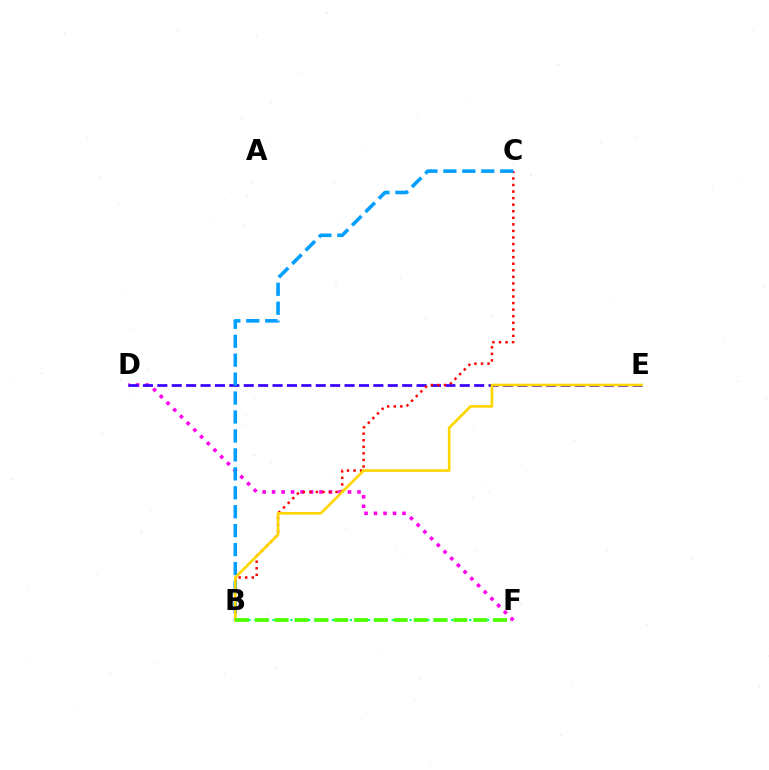{('B', 'F'): [{'color': '#00ff86', 'line_style': 'dotted', 'thickness': 1.62}, {'color': '#4fff00', 'line_style': 'dashed', 'thickness': 2.7}], ('D', 'F'): [{'color': '#ff00ed', 'line_style': 'dotted', 'thickness': 2.58}], ('D', 'E'): [{'color': '#3700ff', 'line_style': 'dashed', 'thickness': 1.96}], ('B', 'C'): [{'color': '#ff0000', 'line_style': 'dotted', 'thickness': 1.78}, {'color': '#009eff', 'line_style': 'dashed', 'thickness': 2.57}], ('B', 'E'): [{'color': '#ffd500', 'line_style': 'solid', 'thickness': 1.91}]}